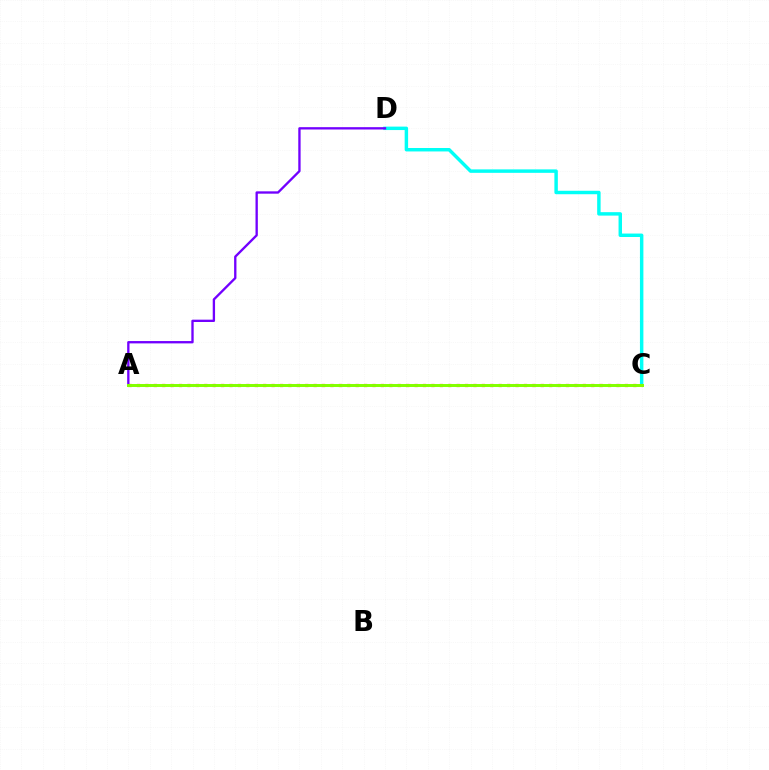{('C', 'D'): [{'color': '#00fff6', 'line_style': 'solid', 'thickness': 2.48}], ('A', 'D'): [{'color': '#7200ff', 'line_style': 'solid', 'thickness': 1.68}], ('A', 'C'): [{'color': '#ff0000', 'line_style': 'dotted', 'thickness': 2.29}, {'color': '#84ff00', 'line_style': 'solid', 'thickness': 2.14}]}